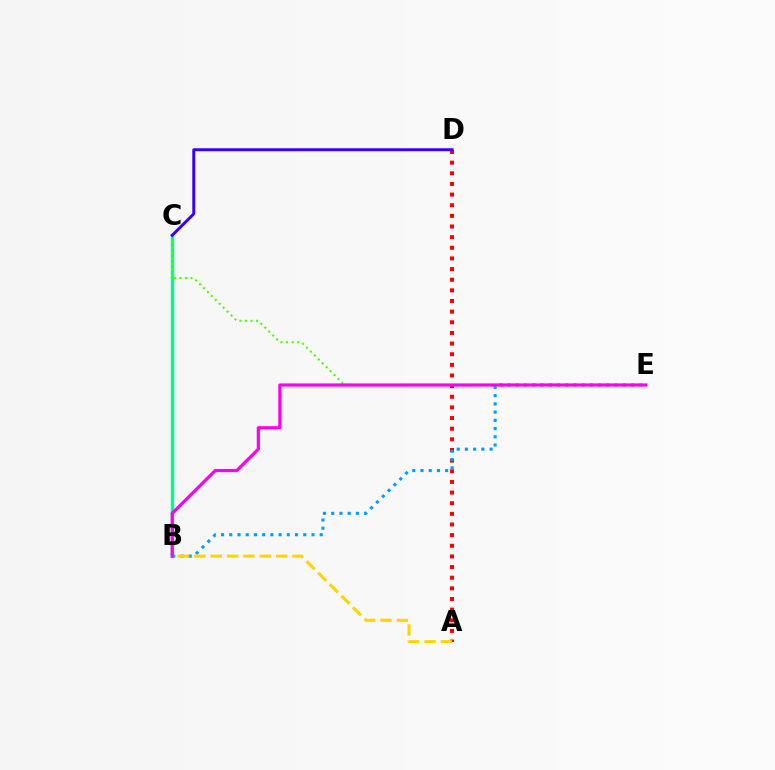{('A', 'D'): [{'color': '#ff0000', 'line_style': 'dotted', 'thickness': 2.89}], ('B', 'E'): [{'color': '#009eff', 'line_style': 'dotted', 'thickness': 2.23}, {'color': '#ff00ed', 'line_style': 'solid', 'thickness': 2.3}], ('B', 'C'): [{'color': '#00ff86', 'line_style': 'solid', 'thickness': 2.44}], ('C', 'E'): [{'color': '#4fff00', 'line_style': 'dotted', 'thickness': 1.51}], ('A', 'B'): [{'color': '#ffd500', 'line_style': 'dashed', 'thickness': 2.22}], ('C', 'D'): [{'color': '#3700ff', 'line_style': 'solid', 'thickness': 2.12}]}